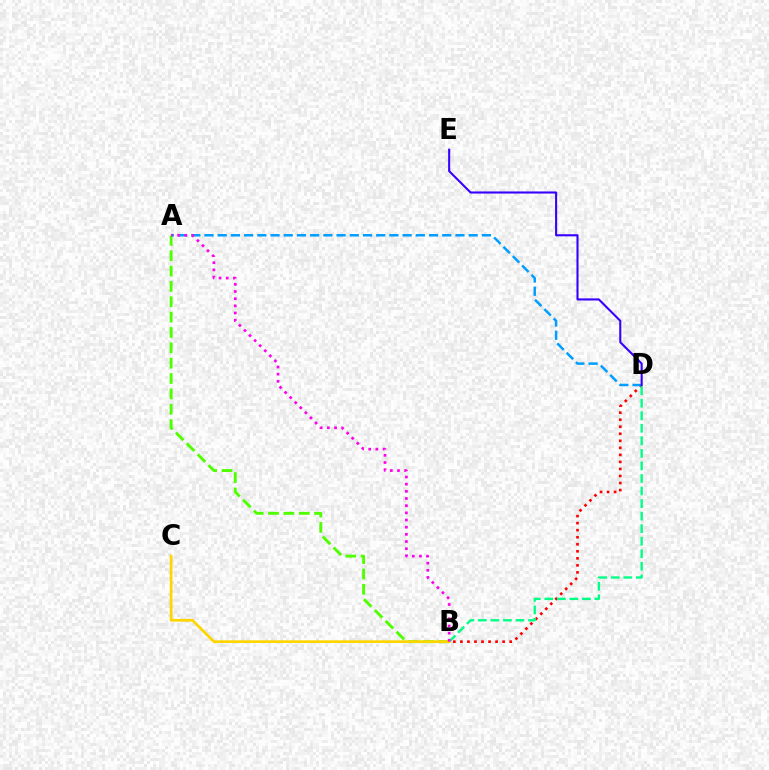{('B', 'D'): [{'color': '#ff0000', 'line_style': 'dotted', 'thickness': 1.91}, {'color': '#00ff86', 'line_style': 'dashed', 'thickness': 1.7}], ('A', 'D'): [{'color': '#009eff', 'line_style': 'dashed', 'thickness': 1.79}], ('D', 'E'): [{'color': '#3700ff', 'line_style': 'solid', 'thickness': 1.51}], ('A', 'B'): [{'color': '#4fff00', 'line_style': 'dashed', 'thickness': 2.09}, {'color': '#ff00ed', 'line_style': 'dotted', 'thickness': 1.95}], ('B', 'C'): [{'color': '#ffd500', 'line_style': 'solid', 'thickness': 1.95}]}